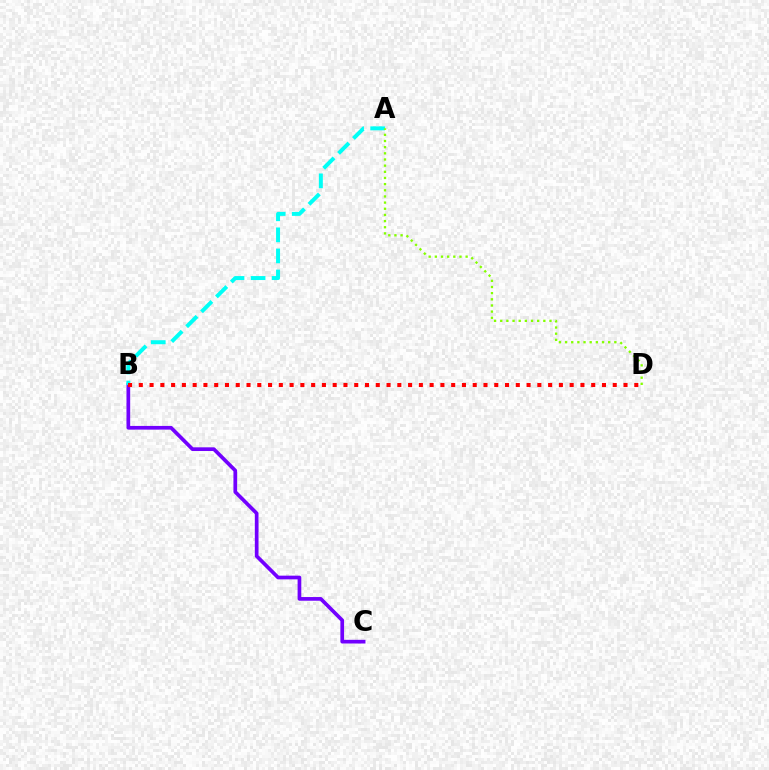{('B', 'C'): [{'color': '#7200ff', 'line_style': 'solid', 'thickness': 2.66}], ('A', 'B'): [{'color': '#00fff6', 'line_style': 'dashed', 'thickness': 2.86}], ('B', 'D'): [{'color': '#ff0000', 'line_style': 'dotted', 'thickness': 2.93}], ('A', 'D'): [{'color': '#84ff00', 'line_style': 'dotted', 'thickness': 1.67}]}